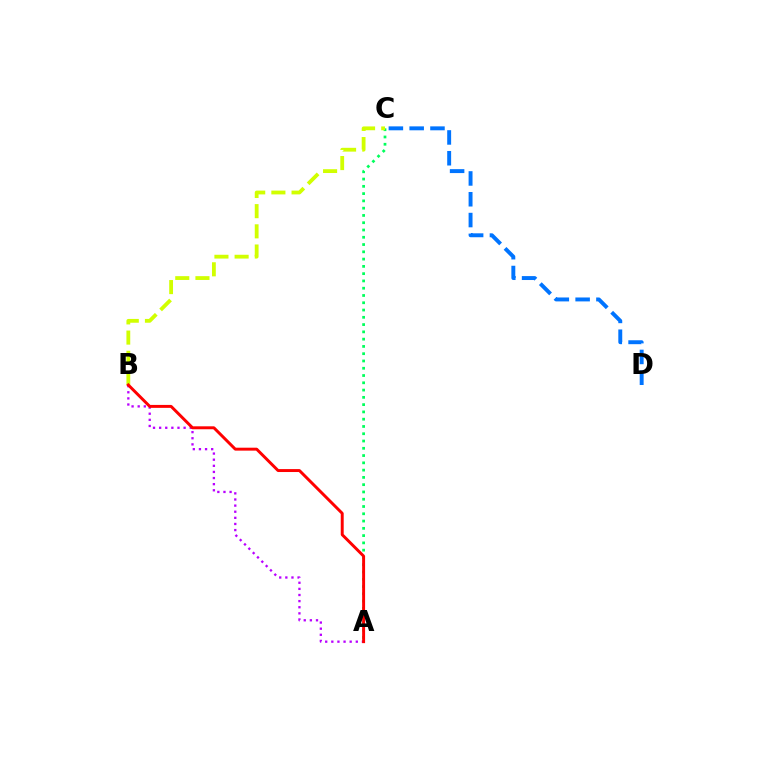{('A', 'C'): [{'color': '#00ff5c', 'line_style': 'dotted', 'thickness': 1.98}], ('B', 'C'): [{'color': '#d1ff00', 'line_style': 'dashed', 'thickness': 2.74}], ('A', 'B'): [{'color': '#b900ff', 'line_style': 'dotted', 'thickness': 1.66}, {'color': '#ff0000', 'line_style': 'solid', 'thickness': 2.12}], ('C', 'D'): [{'color': '#0074ff', 'line_style': 'dashed', 'thickness': 2.83}]}